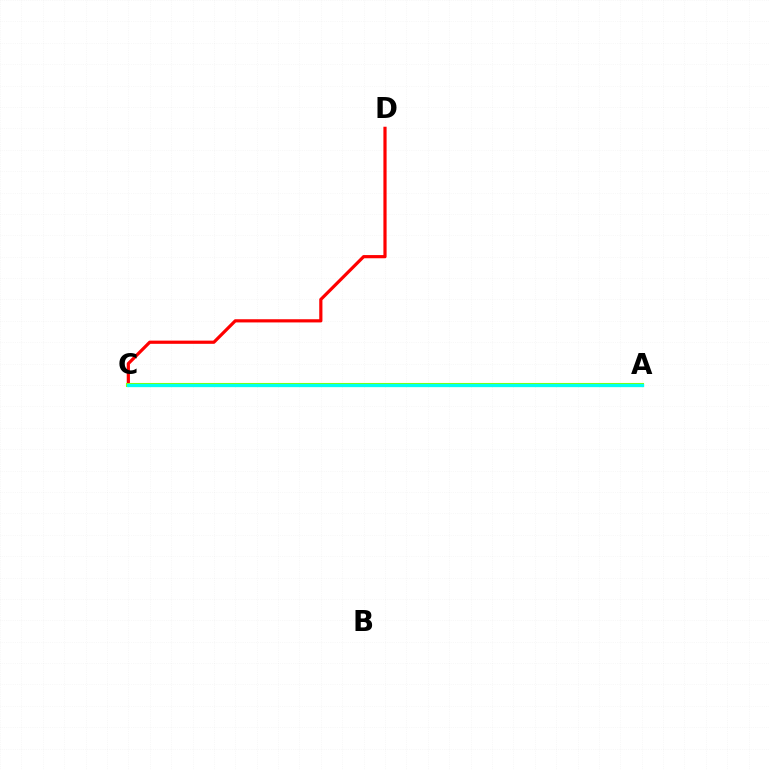{('A', 'C'): [{'color': '#7200ff', 'line_style': 'dotted', 'thickness': 1.89}, {'color': '#84ff00', 'line_style': 'solid', 'thickness': 2.93}, {'color': '#00fff6', 'line_style': 'solid', 'thickness': 2.34}], ('C', 'D'): [{'color': '#ff0000', 'line_style': 'solid', 'thickness': 2.3}]}